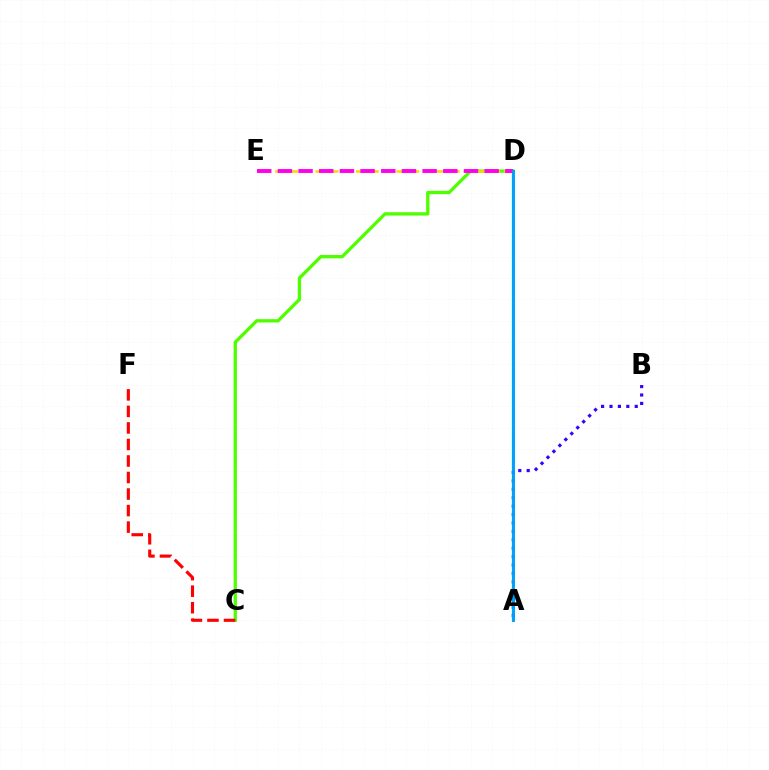{('C', 'D'): [{'color': '#4fff00', 'line_style': 'solid', 'thickness': 2.39}], ('A', 'D'): [{'color': '#00ff86', 'line_style': 'solid', 'thickness': 1.72}, {'color': '#009eff', 'line_style': 'solid', 'thickness': 2.08}], ('D', 'E'): [{'color': '#ffd500', 'line_style': 'dashed', 'thickness': 1.83}, {'color': '#ff00ed', 'line_style': 'dashed', 'thickness': 2.81}], ('C', 'F'): [{'color': '#ff0000', 'line_style': 'dashed', 'thickness': 2.25}], ('A', 'B'): [{'color': '#3700ff', 'line_style': 'dotted', 'thickness': 2.29}]}